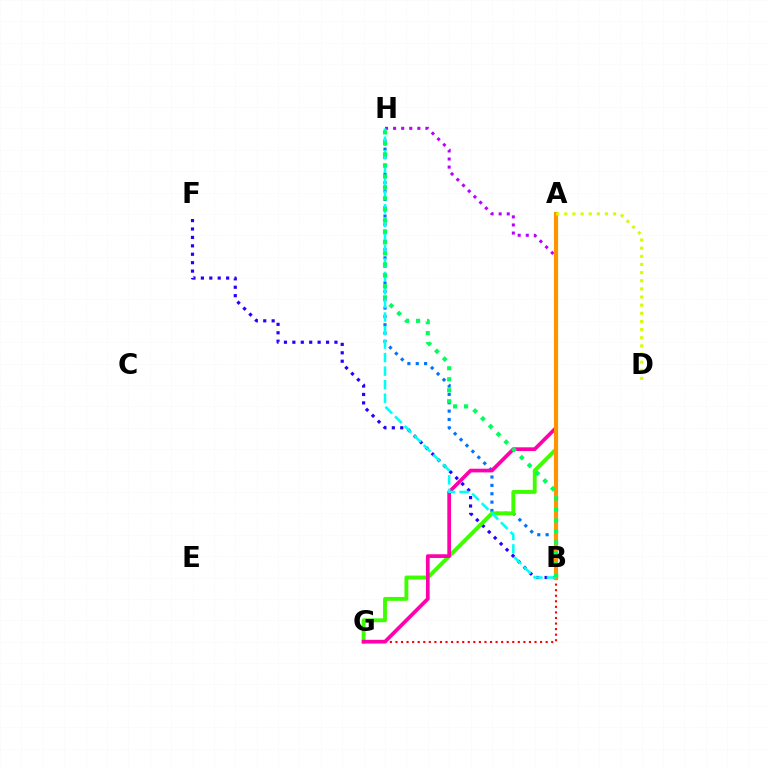{('B', 'G'): [{'color': '#ff0000', 'line_style': 'dotted', 'thickness': 1.51}], ('B', 'H'): [{'color': '#0074ff', 'line_style': 'dotted', 'thickness': 2.27}, {'color': '#b900ff', 'line_style': 'dotted', 'thickness': 2.2}, {'color': '#00fff6', 'line_style': 'dashed', 'thickness': 1.84}, {'color': '#00ff5c', 'line_style': 'dotted', 'thickness': 2.99}], ('B', 'F'): [{'color': '#2500ff', 'line_style': 'dotted', 'thickness': 2.29}], ('A', 'G'): [{'color': '#3dff00', 'line_style': 'solid', 'thickness': 2.8}, {'color': '#ff00ac', 'line_style': 'solid', 'thickness': 2.67}], ('A', 'B'): [{'color': '#ff9400', 'line_style': 'solid', 'thickness': 2.98}], ('A', 'D'): [{'color': '#d1ff00', 'line_style': 'dotted', 'thickness': 2.21}]}